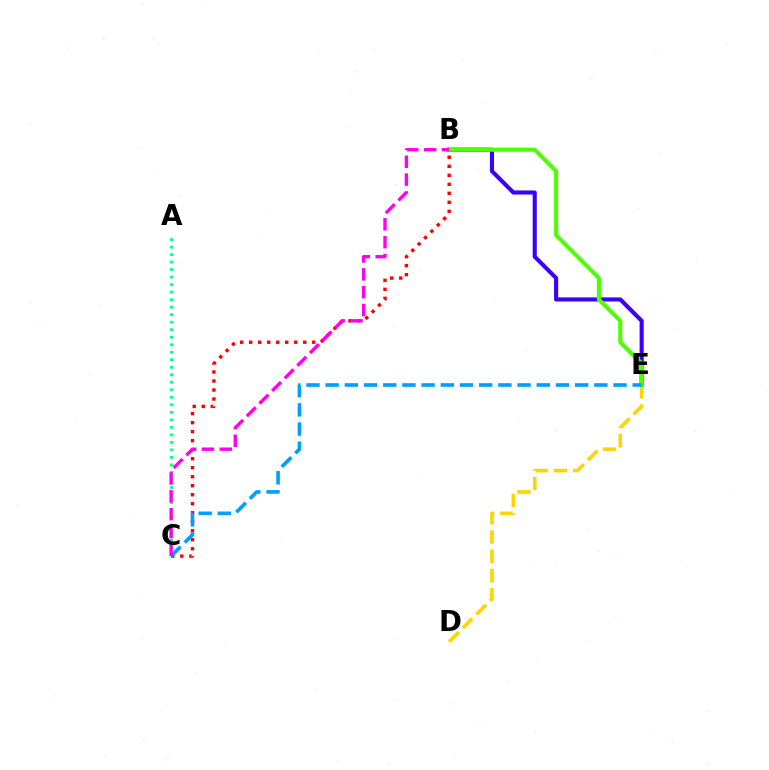{('B', 'C'): [{'color': '#ff0000', 'line_style': 'dotted', 'thickness': 2.45}, {'color': '#ff00ed', 'line_style': 'dashed', 'thickness': 2.43}], ('A', 'C'): [{'color': '#00ff86', 'line_style': 'dotted', 'thickness': 2.04}], ('B', 'E'): [{'color': '#3700ff', 'line_style': 'solid', 'thickness': 2.95}, {'color': '#4fff00', 'line_style': 'solid', 'thickness': 2.95}], ('D', 'E'): [{'color': '#ffd500', 'line_style': 'dashed', 'thickness': 2.62}], ('C', 'E'): [{'color': '#009eff', 'line_style': 'dashed', 'thickness': 2.61}]}